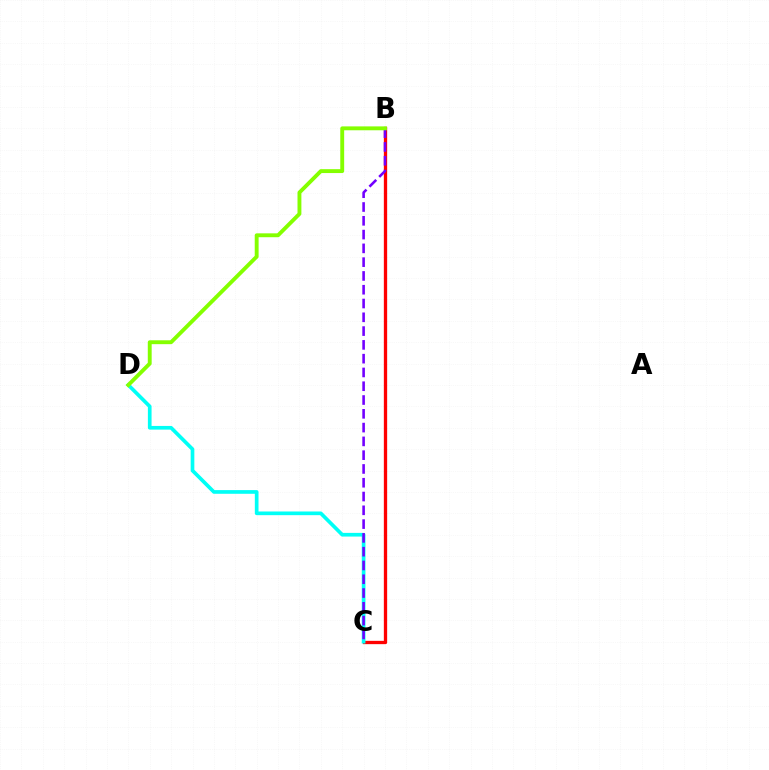{('B', 'C'): [{'color': '#ff0000', 'line_style': 'solid', 'thickness': 2.38}, {'color': '#7200ff', 'line_style': 'dashed', 'thickness': 1.87}], ('C', 'D'): [{'color': '#00fff6', 'line_style': 'solid', 'thickness': 2.65}], ('B', 'D'): [{'color': '#84ff00', 'line_style': 'solid', 'thickness': 2.8}]}